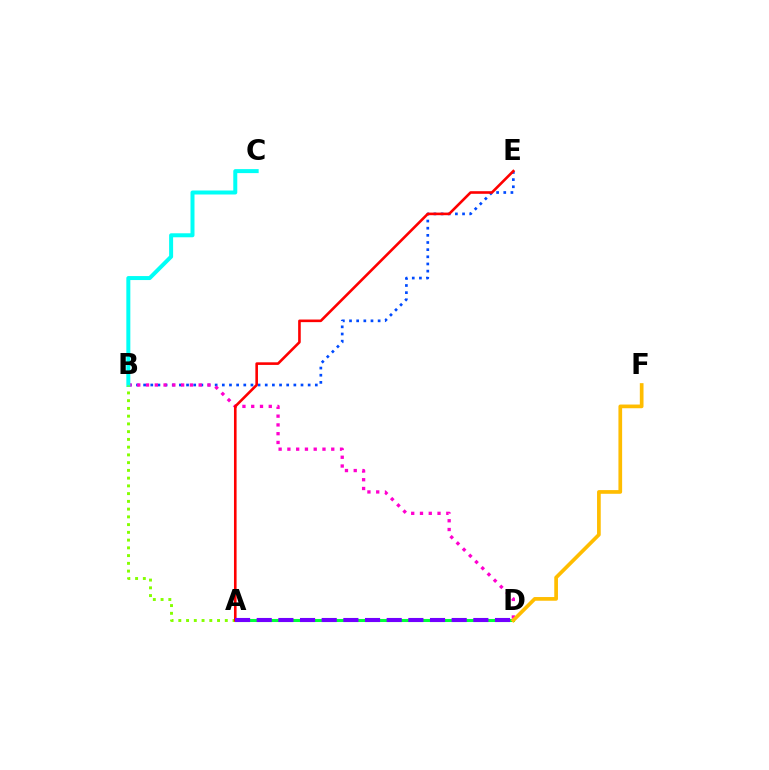{('B', 'E'): [{'color': '#004bff', 'line_style': 'dotted', 'thickness': 1.94}], ('B', 'D'): [{'color': '#ff00cf', 'line_style': 'dotted', 'thickness': 2.38}], ('B', 'C'): [{'color': '#00fff6', 'line_style': 'solid', 'thickness': 2.88}], ('A', 'D'): [{'color': '#00ff39', 'line_style': 'solid', 'thickness': 2.2}, {'color': '#7200ff', 'line_style': 'dashed', 'thickness': 2.94}], ('D', 'F'): [{'color': '#ffbd00', 'line_style': 'solid', 'thickness': 2.66}], ('A', 'B'): [{'color': '#84ff00', 'line_style': 'dotted', 'thickness': 2.1}], ('A', 'E'): [{'color': '#ff0000', 'line_style': 'solid', 'thickness': 1.88}]}